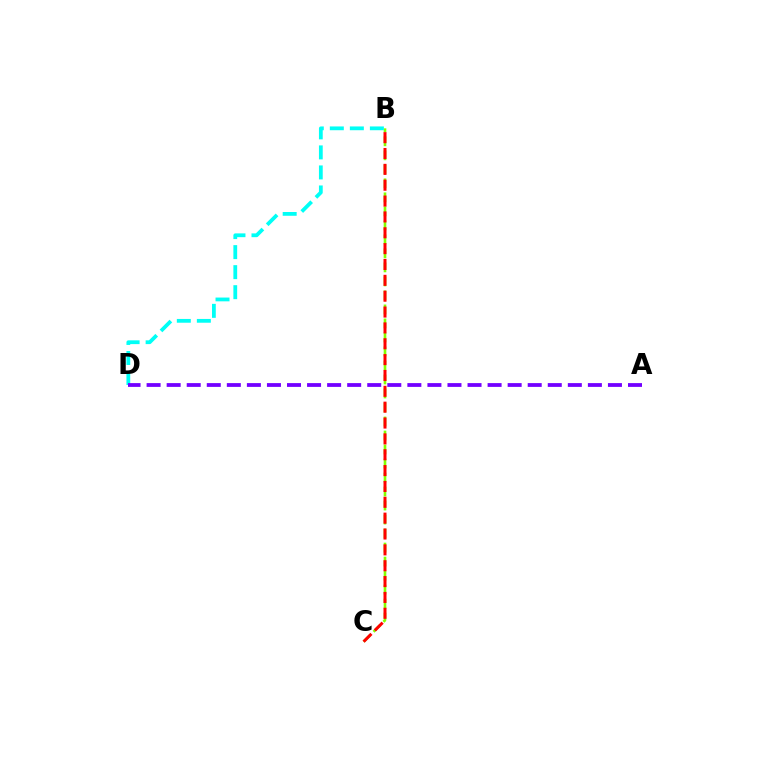{('B', 'C'): [{'color': '#84ff00', 'line_style': 'dashed', 'thickness': 1.9}, {'color': '#ff0000', 'line_style': 'dashed', 'thickness': 2.15}], ('B', 'D'): [{'color': '#00fff6', 'line_style': 'dashed', 'thickness': 2.72}], ('A', 'D'): [{'color': '#7200ff', 'line_style': 'dashed', 'thickness': 2.72}]}